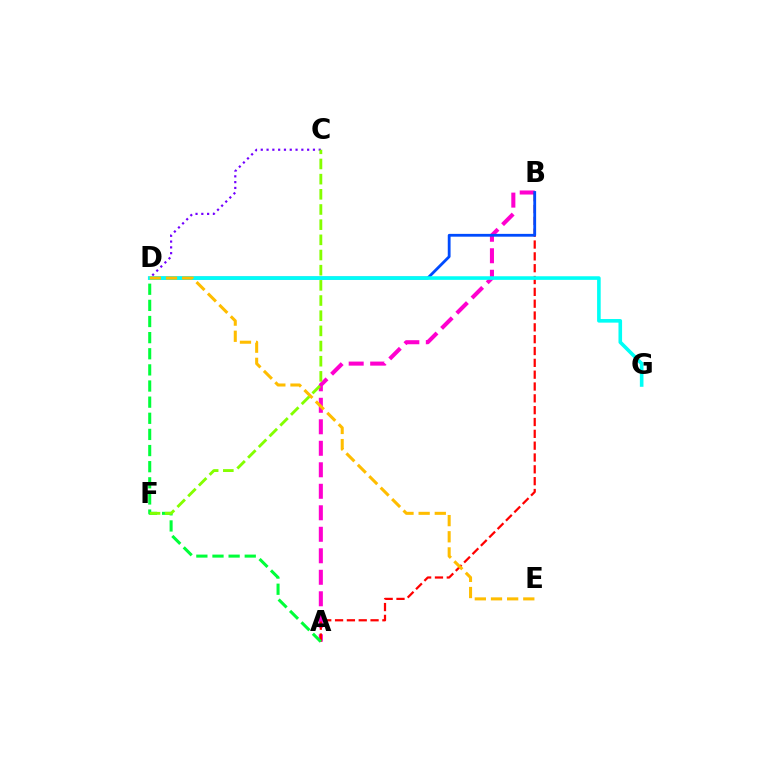{('A', 'B'): [{'color': '#ff00cf', 'line_style': 'dashed', 'thickness': 2.92}, {'color': '#ff0000', 'line_style': 'dashed', 'thickness': 1.61}], ('C', 'D'): [{'color': '#7200ff', 'line_style': 'dotted', 'thickness': 1.58}], ('A', 'D'): [{'color': '#00ff39', 'line_style': 'dashed', 'thickness': 2.19}], ('B', 'D'): [{'color': '#004bff', 'line_style': 'solid', 'thickness': 2.02}], ('D', 'G'): [{'color': '#00fff6', 'line_style': 'solid', 'thickness': 2.59}], ('D', 'E'): [{'color': '#ffbd00', 'line_style': 'dashed', 'thickness': 2.19}], ('C', 'F'): [{'color': '#84ff00', 'line_style': 'dashed', 'thickness': 2.06}]}